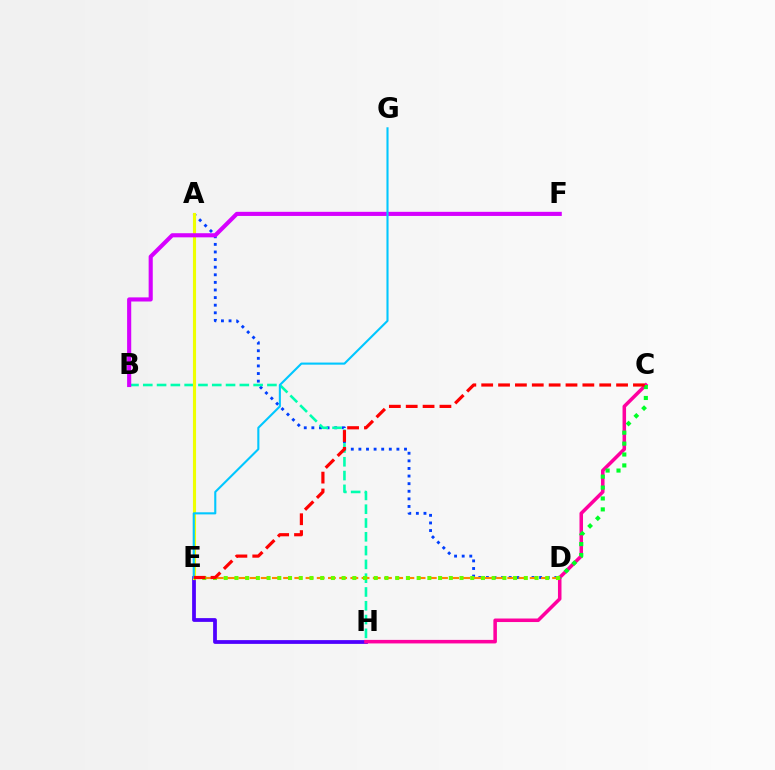{('E', 'H'): [{'color': '#4f00ff', 'line_style': 'solid', 'thickness': 2.71}], ('C', 'H'): [{'color': '#ff00a0', 'line_style': 'solid', 'thickness': 2.54}], ('C', 'D'): [{'color': '#00ff27', 'line_style': 'dotted', 'thickness': 2.97}], ('A', 'D'): [{'color': '#003fff', 'line_style': 'dotted', 'thickness': 2.07}], ('B', 'H'): [{'color': '#00ffaf', 'line_style': 'dashed', 'thickness': 1.87}], ('D', 'E'): [{'color': '#ff8800', 'line_style': 'dashed', 'thickness': 1.52}, {'color': '#66ff00', 'line_style': 'dotted', 'thickness': 2.91}], ('A', 'E'): [{'color': '#eeff00', 'line_style': 'solid', 'thickness': 2.24}], ('B', 'F'): [{'color': '#d600ff', 'line_style': 'solid', 'thickness': 2.97}], ('E', 'G'): [{'color': '#00c7ff', 'line_style': 'solid', 'thickness': 1.51}], ('C', 'E'): [{'color': '#ff0000', 'line_style': 'dashed', 'thickness': 2.29}]}